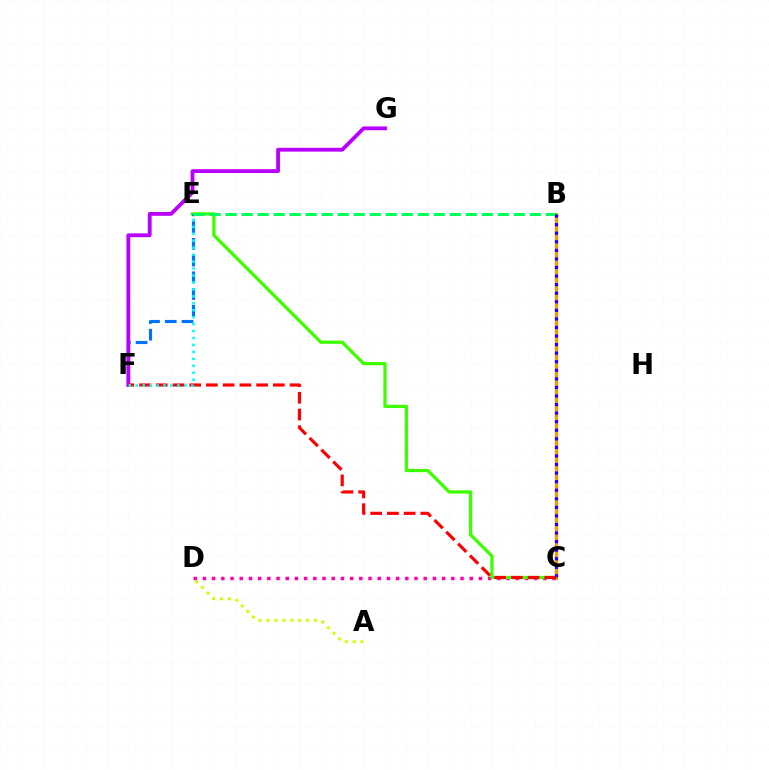{('B', 'C'): [{'color': '#ff9400', 'line_style': 'solid', 'thickness': 2.32}, {'color': '#2500ff', 'line_style': 'dotted', 'thickness': 2.33}], ('A', 'D'): [{'color': '#d1ff00', 'line_style': 'dotted', 'thickness': 2.15}], ('C', 'D'): [{'color': '#ff00ac', 'line_style': 'dotted', 'thickness': 2.5}], ('C', 'E'): [{'color': '#3dff00', 'line_style': 'solid', 'thickness': 2.35}], ('E', 'F'): [{'color': '#0074ff', 'line_style': 'dashed', 'thickness': 2.27}, {'color': '#00fff6', 'line_style': 'dotted', 'thickness': 1.89}], ('B', 'E'): [{'color': '#00ff5c', 'line_style': 'dashed', 'thickness': 2.17}], ('F', 'G'): [{'color': '#b900ff', 'line_style': 'solid', 'thickness': 2.76}], ('C', 'F'): [{'color': '#ff0000', 'line_style': 'dashed', 'thickness': 2.27}]}